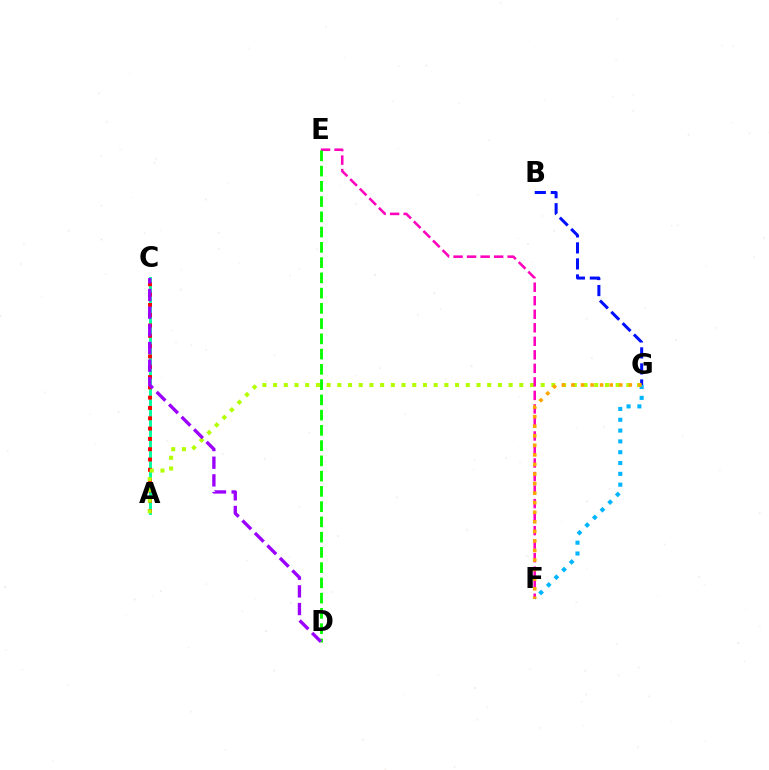{('A', 'C'): [{'color': '#00ff9d', 'line_style': 'solid', 'thickness': 2.1}, {'color': '#ff0000', 'line_style': 'dotted', 'thickness': 2.8}], ('B', 'G'): [{'color': '#0010ff', 'line_style': 'dashed', 'thickness': 2.18}], ('A', 'G'): [{'color': '#b3ff00', 'line_style': 'dotted', 'thickness': 2.91}], ('E', 'F'): [{'color': '#ff00bd', 'line_style': 'dashed', 'thickness': 1.84}], ('F', 'G'): [{'color': '#00b5ff', 'line_style': 'dotted', 'thickness': 2.94}, {'color': '#ffa500', 'line_style': 'dotted', 'thickness': 2.6}], ('D', 'E'): [{'color': '#08ff00', 'line_style': 'dashed', 'thickness': 2.07}], ('C', 'D'): [{'color': '#9b00ff', 'line_style': 'dashed', 'thickness': 2.4}]}